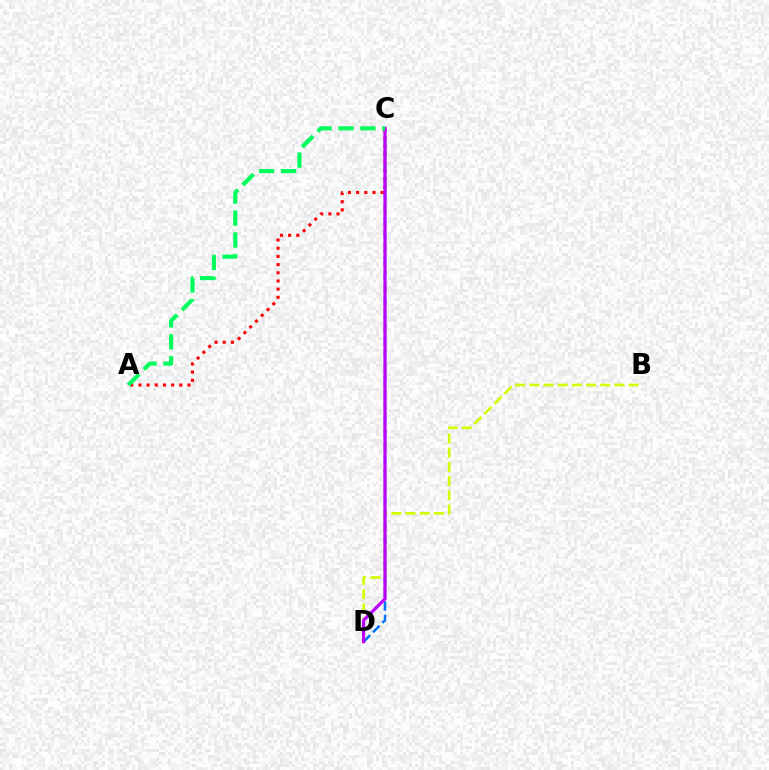{('B', 'D'): [{'color': '#d1ff00', 'line_style': 'dashed', 'thickness': 1.93}], ('C', 'D'): [{'color': '#0074ff', 'line_style': 'dashed', 'thickness': 1.8}, {'color': '#b900ff', 'line_style': 'solid', 'thickness': 2.28}], ('A', 'C'): [{'color': '#ff0000', 'line_style': 'dotted', 'thickness': 2.22}, {'color': '#00ff5c', 'line_style': 'dashed', 'thickness': 2.98}]}